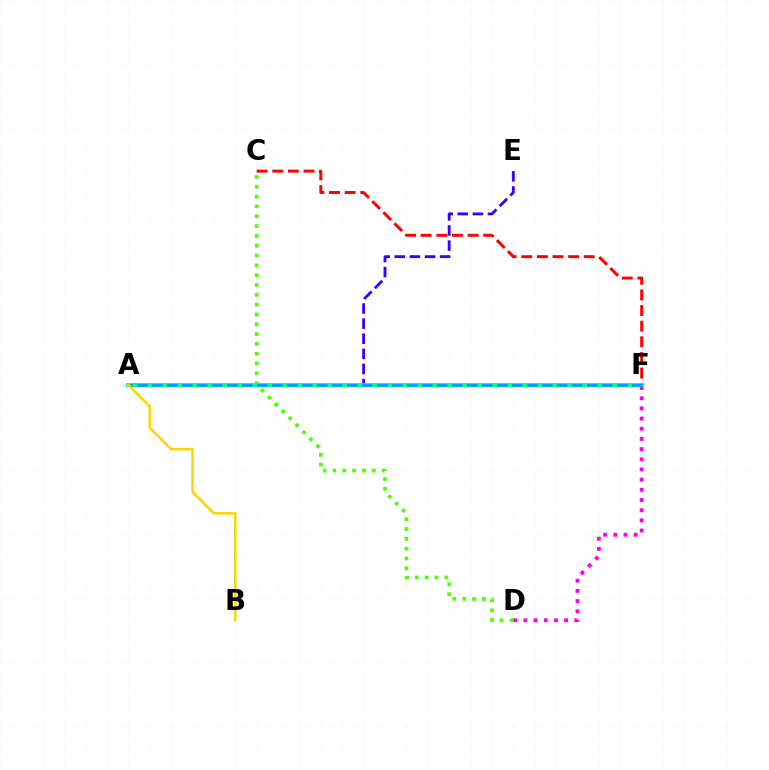{('C', 'F'): [{'color': '#ff0000', 'line_style': 'dashed', 'thickness': 2.12}], ('C', 'D'): [{'color': '#4fff00', 'line_style': 'dotted', 'thickness': 2.67}], ('A', 'E'): [{'color': '#3700ff', 'line_style': 'dashed', 'thickness': 2.05}], ('D', 'F'): [{'color': '#ff00ed', 'line_style': 'dotted', 'thickness': 2.77}], ('A', 'F'): [{'color': '#00ff86', 'line_style': 'solid', 'thickness': 2.82}, {'color': '#009eff', 'line_style': 'dashed', 'thickness': 2.04}], ('A', 'B'): [{'color': '#ffd500', 'line_style': 'solid', 'thickness': 1.82}]}